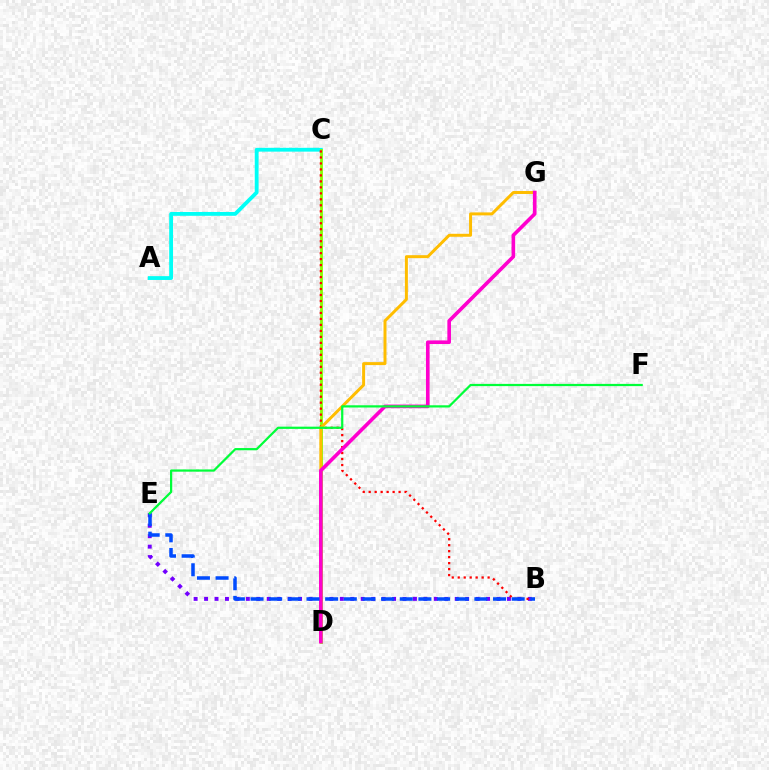{('A', 'C'): [{'color': '#00fff6', 'line_style': 'solid', 'thickness': 2.75}], ('B', 'E'): [{'color': '#7200ff', 'line_style': 'dotted', 'thickness': 2.84}, {'color': '#004bff', 'line_style': 'dashed', 'thickness': 2.53}], ('C', 'D'): [{'color': '#84ff00', 'line_style': 'solid', 'thickness': 2.03}], ('B', 'C'): [{'color': '#ff0000', 'line_style': 'dotted', 'thickness': 1.62}], ('D', 'G'): [{'color': '#ffbd00', 'line_style': 'solid', 'thickness': 2.14}, {'color': '#ff00cf', 'line_style': 'solid', 'thickness': 2.61}], ('E', 'F'): [{'color': '#00ff39', 'line_style': 'solid', 'thickness': 1.6}]}